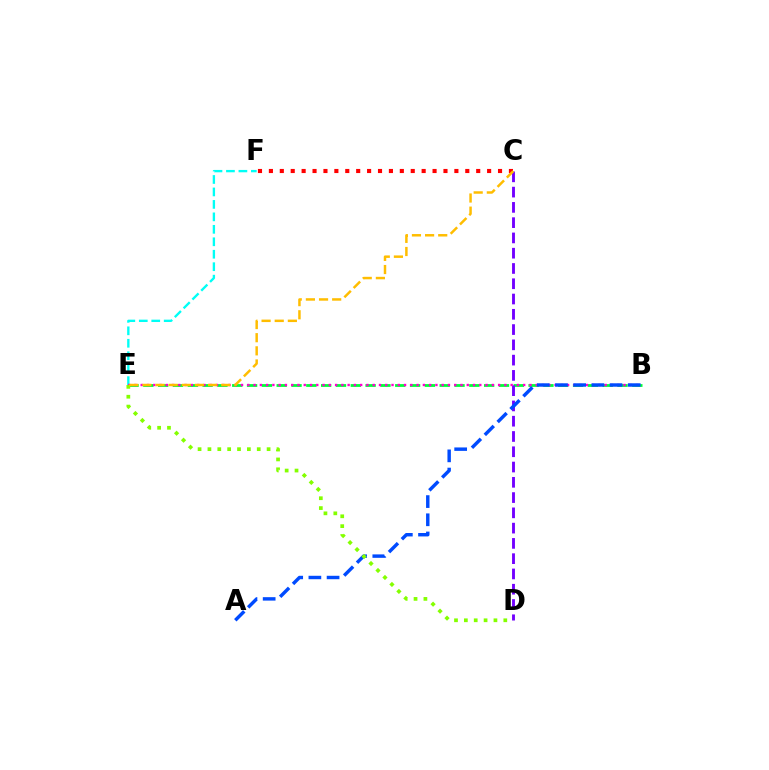{('B', 'E'): [{'color': '#00ff39', 'line_style': 'dashed', 'thickness': 2.01}, {'color': '#ff00cf', 'line_style': 'dotted', 'thickness': 1.7}], ('E', 'F'): [{'color': '#00fff6', 'line_style': 'dashed', 'thickness': 1.69}], ('C', 'D'): [{'color': '#7200ff', 'line_style': 'dashed', 'thickness': 2.07}], ('A', 'B'): [{'color': '#004bff', 'line_style': 'dashed', 'thickness': 2.47}], ('D', 'E'): [{'color': '#84ff00', 'line_style': 'dotted', 'thickness': 2.68}], ('C', 'F'): [{'color': '#ff0000', 'line_style': 'dotted', 'thickness': 2.96}], ('C', 'E'): [{'color': '#ffbd00', 'line_style': 'dashed', 'thickness': 1.79}]}